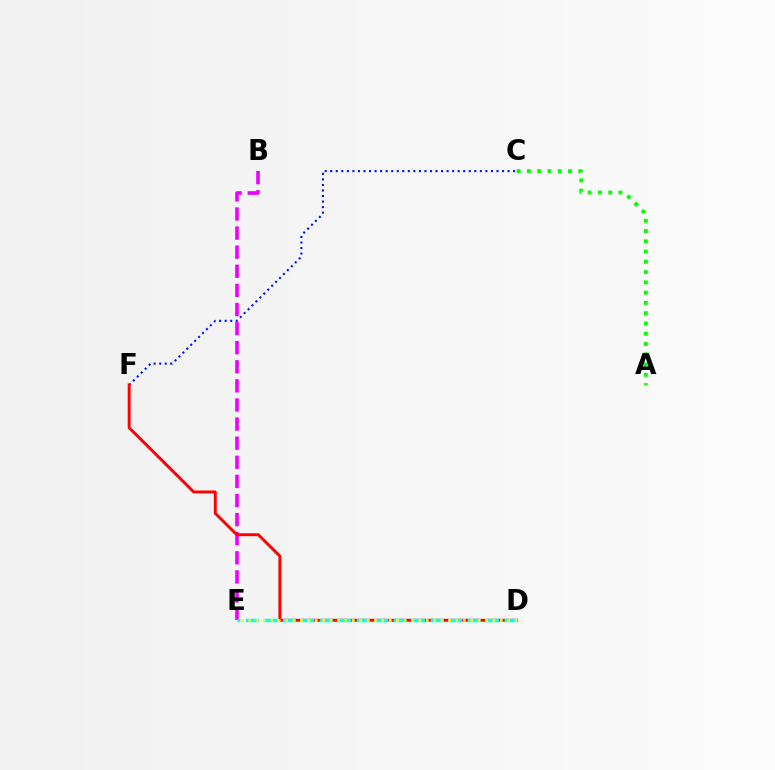{('A', 'C'): [{'color': '#08ff00', 'line_style': 'dotted', 'thickness': 2.79}], ('B', 'E'): [{'color': '#ee00ff', 'line_style': 'dashed', 'thickness': 2.59}], ('C', 'F'): [{'color': '#0010ff', 'line_style': 'dotted', 'thickness': 1.51}], ('D', 'F'): [{'color': '#ff0000', 'line_style': 'solid', 'thickness': 2.1}], ('D', 'E'): [{'color': '#00fff6', 'line_style': 'dashed', 'thickness': 2.51}, {'color': '#fcf500', 'line_style': 'dotted', 'thickness': 2.01}]}